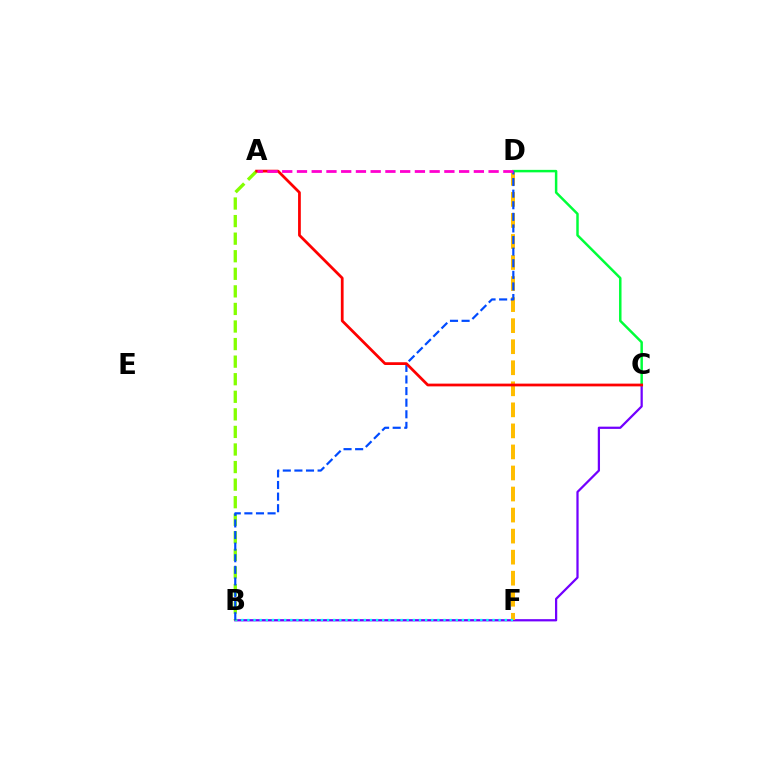{('B', 'C'): [{'color': '#7200ff', 'line_style': 'solid', 'thickness': 1.61}], ('D', 'F'): [{'color': '#ffbd00', 'line_style': 'dashed', 'thickness': 2.86}], ('B', 'F'): [{'color': '#00fff6', 'line_style': 'dotted', 'thickness': 1.66}], ('C', 'D'): [{'color': '#00ff39', 'line_style': 'solid', 'thickness': 1.78}], ('A', 'B'): [{'color': '#84ff00', 'line_style': 'dashed', 'thickness': 2.39}], ('B', 'D'): [{'color': '#004bff', 'line_style': 'dashed', 'thickness': 1.58}], ('A', 'C'): [{'color': '#ff0000', 'line_style': 'solid', 'thickness': 1.98}], ('A', 'D'): [{'color': '#ff00cf', 'line_style': 'dashed', 'thickness': 2.0}]}